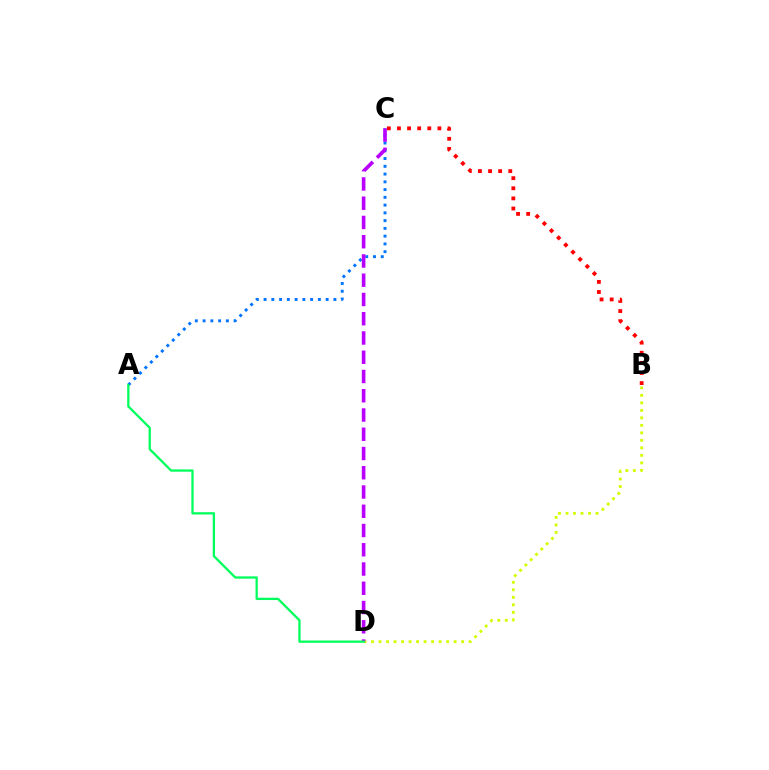{('A', 'C'): [{'color': '#0074ff', 'line_style': 'dotted', 'thickness': 2.11}], ('B', 'D'): [{'color': '#d1ff00', 'line_style': 'dotted', 'thickness': 2.04}], ('C', 'D'): [{'color': '#b900ff', 'line_style': 'dashed', 'thickness': 2.62}], ('A', 'D'): [{'color': '#00ff5c', 'line_style': 'solid', 'thickness': 1.65}], ('B', 'C'): [{'color': '#ff0000', 'line_style': 'dotted', 'thickness': 2.75}]}